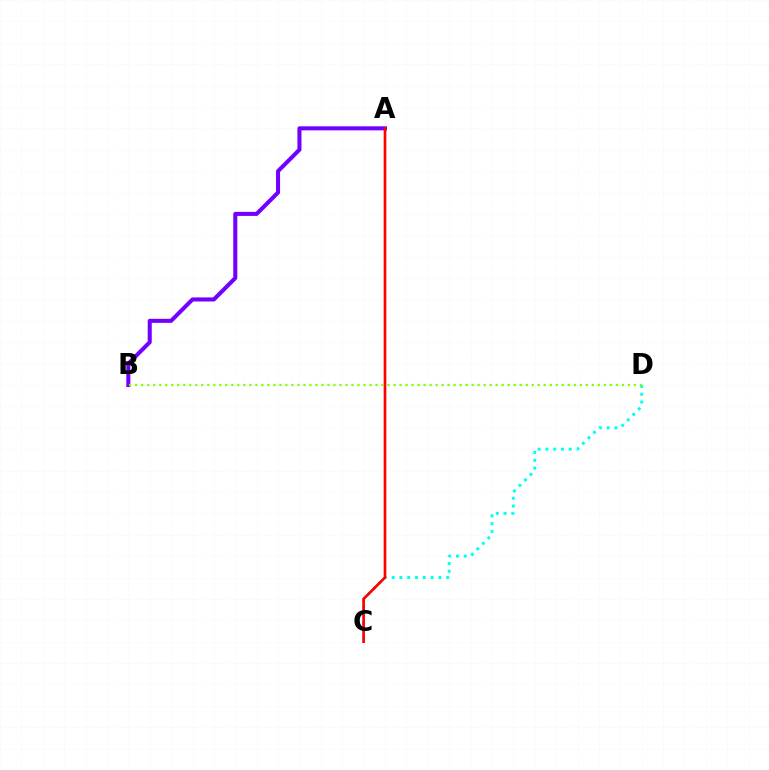{('C', 'D'): [{'color': '#00fff6', 'line_style': 'dotted', 'thickness': 2.12}], ('A', 'B'): [{'color': '#7200ff', 'line_style': 'solid', 'thickness': 2.92}], ('A', 'C'): [{'color': '#ff0000', 'line_style': 'solid', 'thickness': 1.94}], ('B', 'D'): [{'color': '#84ff00', 'line_style': 'dotted', 'thickness': 1.63}]}